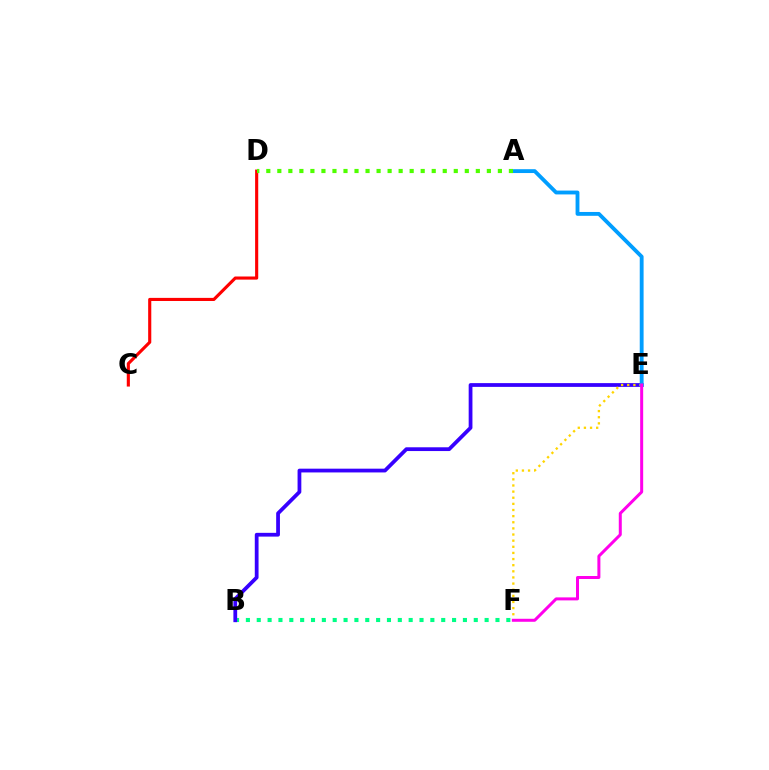{('B', 'F'): [{'color': '#00ff86', 'line_style': 'dotted', 'thickness': 2.95}], ('B', 'E'): [{'color': '#3700ff', 'line_style': 'solid', 'thickness': 2.71}], ('E', 'F'): [{'color': '#ffd500', 'line_style': 'dotted', 'thickness': 1.67}, {'color': '#ff00ed', 'line_style': 'solid', 'thickness': 2.16}], ('A', 'E'): [{'color': '#009eff', 'line_style': 'solid', 'thickness': 2.77}], ('C', 'D'): [{'color': '#ff0000', 'line_style': 'solid', 'thickness': 2.25}], ('A', 'D'): [{'color': '#4fff00', 'line_style': 'dotted', 'thickness': 3.0}]}